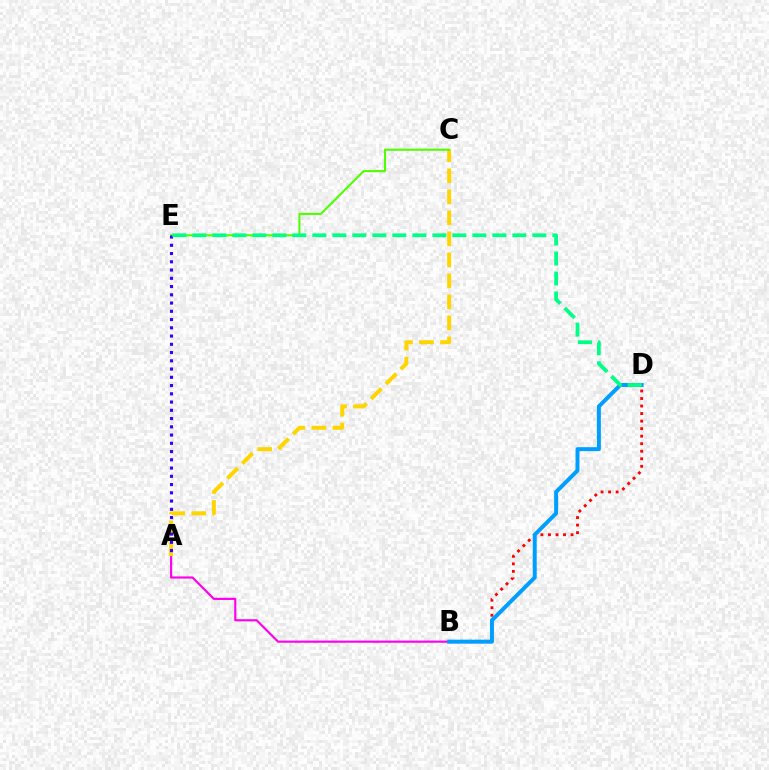{('B', 'D'): [{'color': '#ff0000', 'line_style': 'dotted', 'thickness': 2.05}, {'color': '#009eff', 'line_style': 'solid', 'thickness': 2.85}], ('A', 'B'): [{'color': '#ff00ed', 'line_style': 'solid', 'thickness': 1.55}], ('A', 'C'): [{'color': '#ffd500', 'line_style': 'dashed', 'thickness': 2.85}], ('C', 'E'): [{'color': '#4fff00', 'line_style': 'solid', 'thickness': 1.51}], ('A', 'E'): [{'color': '#3700ff', 'line_style': 'dotted', 'thickness': 2.24}], ('D', 'E'): [{'color': '#00ff86', 'line_style': 'dashed', 'thickness': 2.72}]}